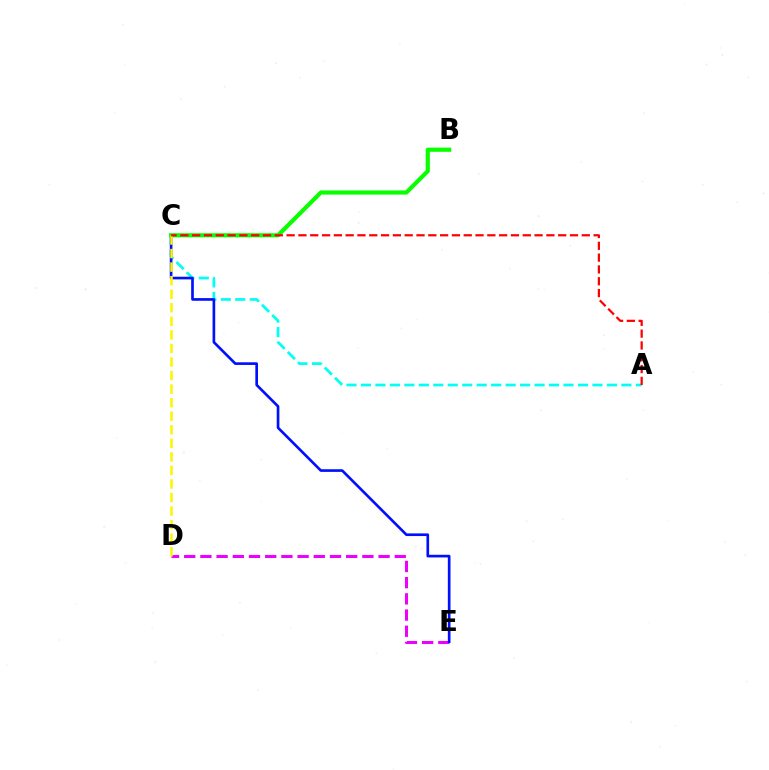{('A', 'C'): [{'color': '#00fff6', 'line_style': 'dashed', 'thickness': 1.97}, {'color': '#ff0000', 'line_style': 'dashed', 'thickness': 1.6}], ('D', 'E'): [{'color': '#ee00ff', 'line_style': 'dashed', 'thickness': 2.2}], ('C', 'E'): [{'color': '#0010ff', 'line_style': 'solid', 'thickness': 1.92}], ('B', 'C'): [{'color': '#08ff00', 'line_style': 'solid', 'thickness': 2.99}], ('C', 'D'): [{'color': '#fcf500', 'line_style': 'dashed', 'thickness': 1.84}]}